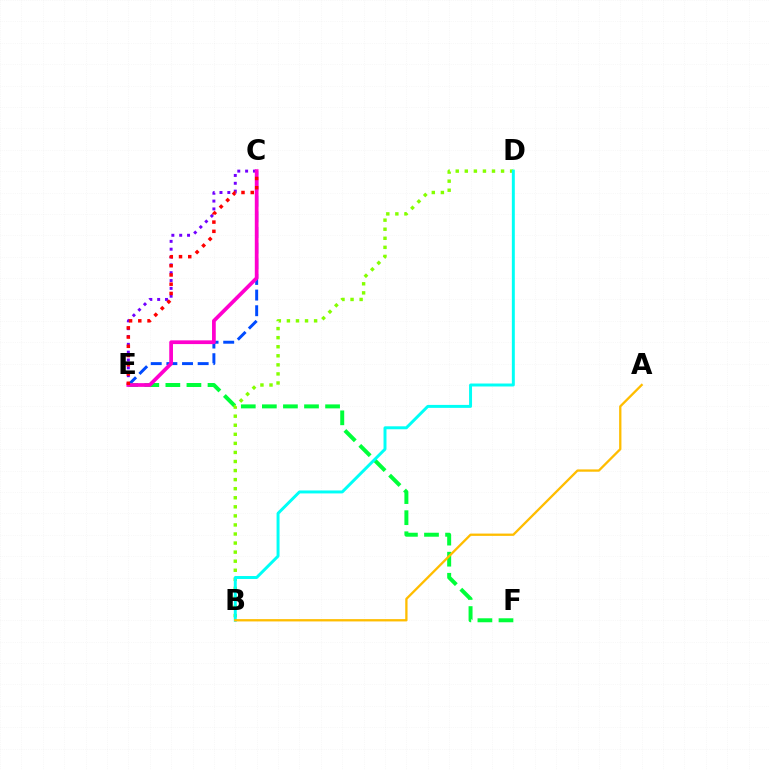{('C', 'E'): [{'color': '#004bff', 'line_style': 'dashed', 'thickness': 2.13}, {'color': '#7200ff', 'line_style': 'dotted', 'thickness': 2.13}, {'color': '#ff00cf', 'line_style': 'solid', 'thickness': 2.69}, {'color': '#ff0000', 'line_style': 'dotted', 'thickness': 2.51}], ('E', 'F'): [{'color': '#00ff39', 'line_style': 'dashed', 'thickness': 2.86}], ('B', 'D'): [{'color': '#84ff00', 'line_style': 'dotted', 'thickness': 2.46}, {'color': '#00fff6', 'line_style': 'solid', 'thickness': 2.13}], ('A', 'B'): [{'color': '#ffbd00', 'line_style': 'solid', 'thickness': 1.66}]}